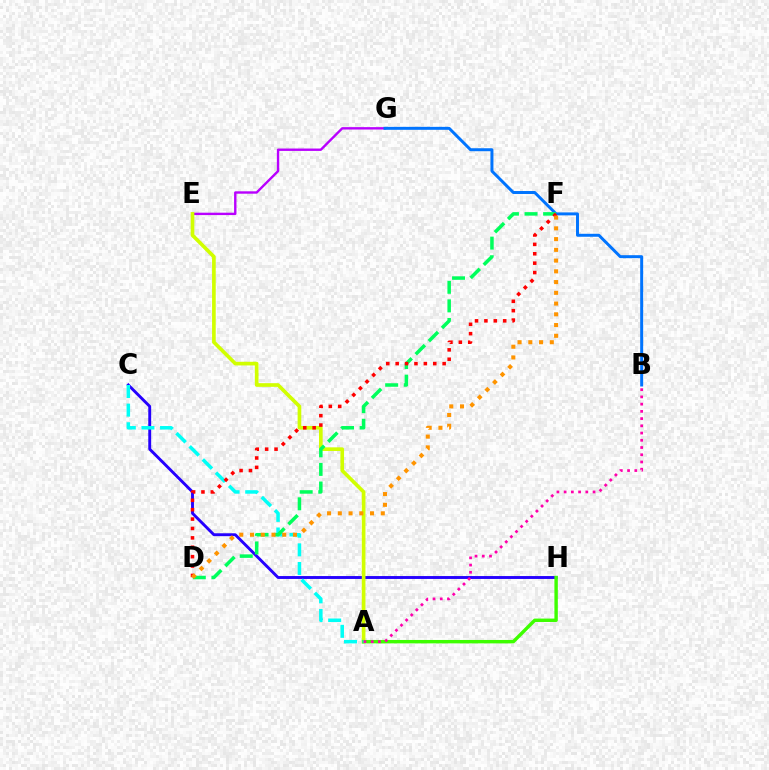{('C', 'H'): [{'color': '#2500ff', 'line_style': 'solid', 'thickness': 2.08}], ('E', 'G'): [{'color': '#b900ff', 'line_style': 'solid', 'thickness': 1.72}], ('B', 'G'): [{'color': '#0074ff', 'line_style': 'solid', 'thickness': 2.14}], ('A', 'E'): [{'color': '#d1ff00', 'line_style': 'solid', 'thickness': 2.63}], ('A', 'H'): [{'color': '#3dff00', 'line_style': 'solid', 'thickness': 2.46}], ('A', 'C'): [{'color': '#00fff6', 'line_style': 'dashed', 'thickness': 2.53}], ('D', 'F'): [{'color': '#00ff5c', 'line_style': 'dashed', 'thickness': 2.53}, {'color': '#ff0000', 'line_style': 'dotted', 'thickness': 2.55}, {'color': '#ff9400', 'line_style': 'dotted', 'thickness': 2.92}], ('A', 'B'): [{'color': '#ff00ac', 'line_style': 'dotted', 'thickness': 1.96}]}